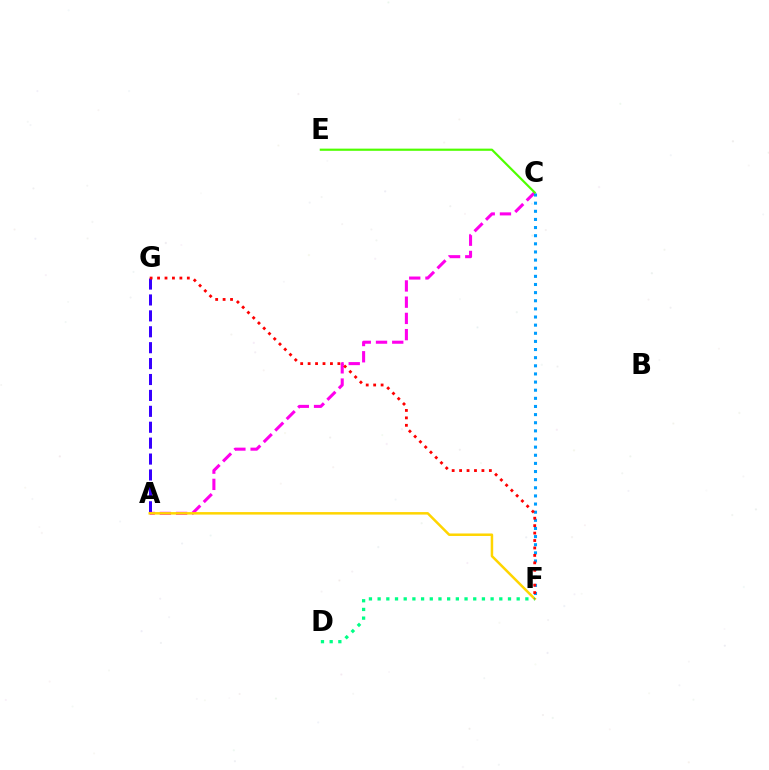{('A', 'G'): [{'color': '#3700ff', 'line_style': 'dashed', 'thickness': 2.16}], ('A', 'C'): [{'color': '#ff00ed', 'line_style': 'dashed', 'thickness': 2.2}], ('A', 'F'): [{'color': '#ffd500', 'line_style': 'solid', 'thickness': 1.8}], ('C', 'F'): [{'color': '#009eff', 'line_style': 'dotted', 'thickness': 2.21}], ('D', 'F'): [{'color': '#00ff86', 'line_style': 'dotted', 'thickness': 2.36}], ('F', 'G'): [{'color': '#ff0000', 'line_style': 'dotted', 'thickness': 2.02}], ('C', 'E'): [{'color': '#4fff00', 'line_style': 'solid', 'thickness': 1.57}]}